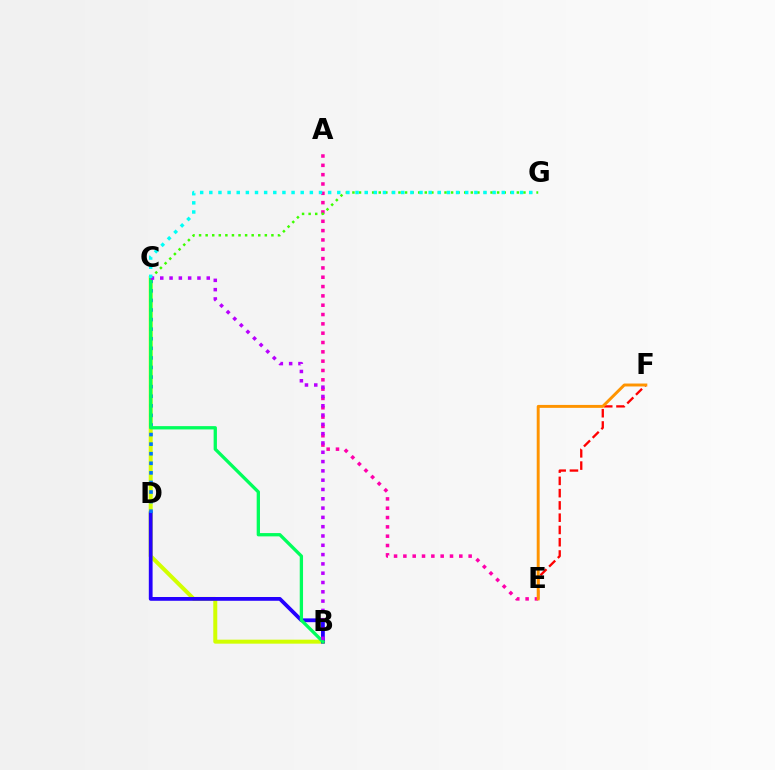{('A', 'E'): [{'color': '#ff00ac', 'line_style': 'dotted', 'thickness': 2.53}], ('E', 'F'): [{'color': '#ff0000', 'line_style': 'dashed', 'thickness': 1.67}, {'color': '#ff9400', 'line_style': 'solid', 'thickness': 2.11}], ('C', 'G'): [{'color': '#3dff00', 'line_style': 'dotted', 'thickness': 1.79}, {'color': '#00fff6', 'line_style': 'dotted', 'thickness': 2.48}], ('B', 'C'): [{'color': '#d1ff00', 'line_style': 'solid', 'thickness': 2.87}, {'color': '#00ff5c', 'line_style': 'solid', 'thickness': 2.38}, {'color': '#b900ff', 'line_style': 'dotted', 'thickness': 2.53}], ('B', 'D'): [{'color': '#2500ff', 'line_style': 'solid', 'thickness': 2.72}], ('C', 'D'): [{'color': '#0074ff', 'line_style': 'dotted', 'thickness': 2.6}]}